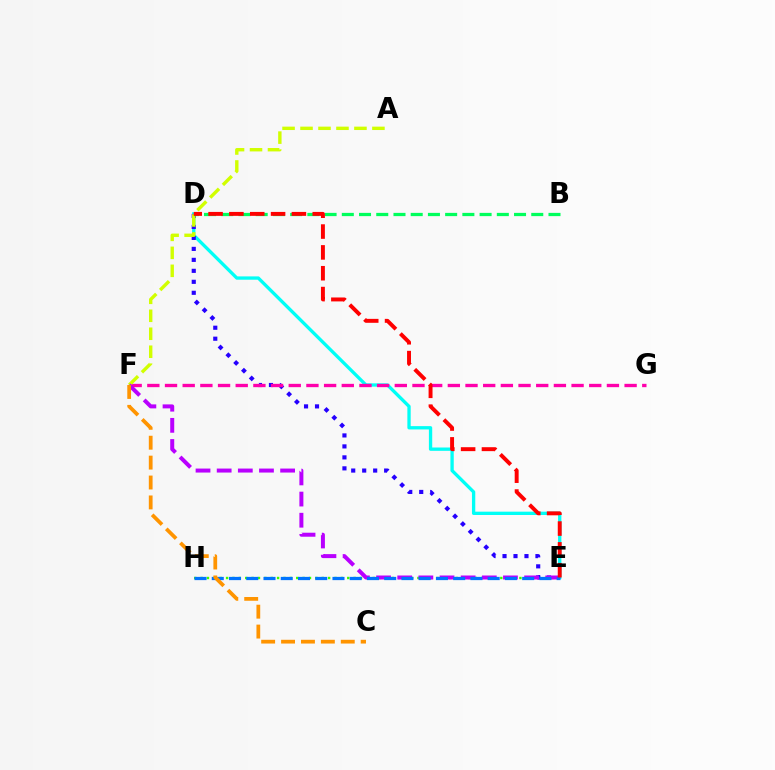{('E', 'H'): [{'color': '#3dff00', 'line_style': 'dotted', 'thickness': 1.73}, {'color': '#0074ff', 'line_style': 'dashed', 'thickness': 2.34}], ('D', 'E'): [{'color': '#00fff6', 'line_style': 'solid', 'thickness': 2.39}, {'color': '#2500ff', 'line_style': 'dotted', 'thickness': 2.98}, {'color': '#ff0000', 'line_style': 'dashed', 'thickness': 2.83}], ('F', 'G'): [{'color': '#ff00ac', 'line_style': 'dashed', 'thickness': 2.4}], ('A', 'F'): [{'color': '#d1ff00', 'line_style': 'dashed', 'thickness': 2.44}], ('E', 'F'): [{'color': '#b900ff', 'line_style': 'dashed', 'thickness': 2.87}], ('C', 'F'): [{'color': '#ff9400', 'line_style': 'dashed', 'thickness': 2.7}], ('B', 'D'): [{'color': '#00ff5c', 'line_style': 'dashed', 'thickness': 2.34}]}